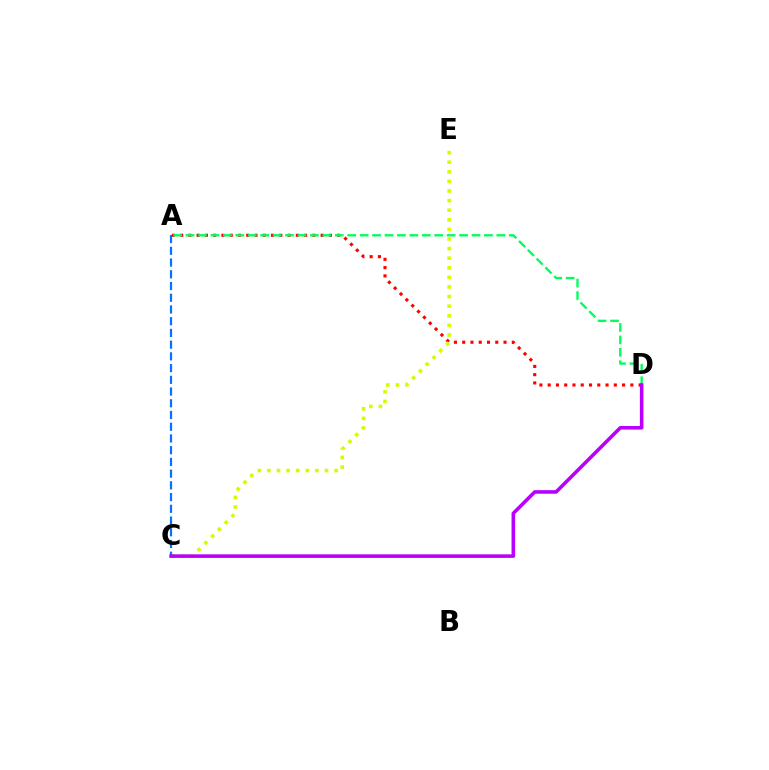{('A', 'D'): [{'color': '#ff0000', 'line_style': 'dotted', 'thickness': 2.25}, {'color': '#00ff5c', 'line_style': 'dashed', 'thickness': 1.69}], ('C', 'E'): [{'color': '#d1ff00', 'line_style': 'dotted', 'thickness': 2.61}], ('A', 'C'): [{'color': '#0074ff', 'line_style': 'dashed', 'thickness': 1.59}], ('C', 'D'): [{'color': '#b900ff', 'line_style': 'solid', 'thickness': 2.58}]}